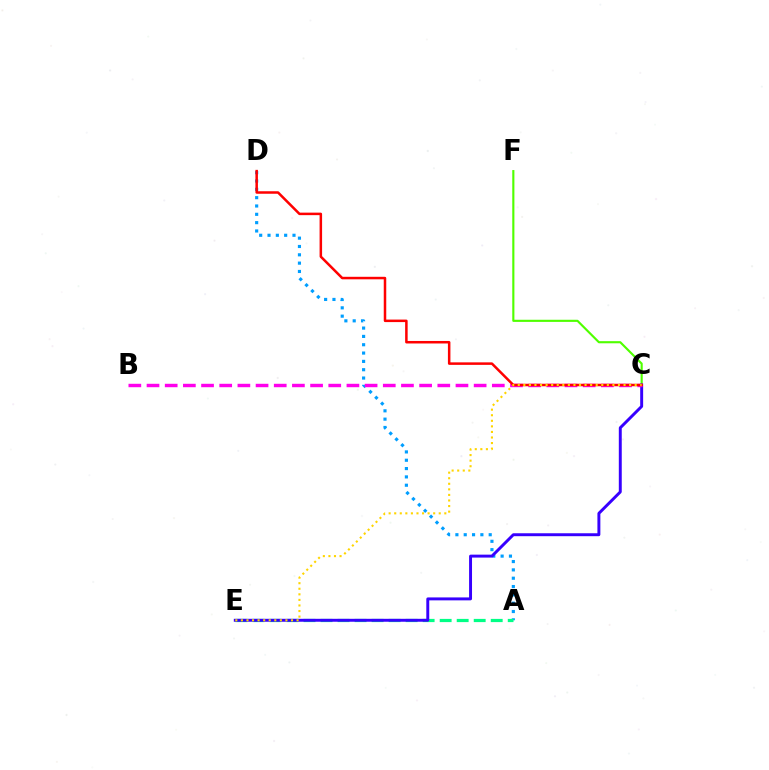{('C', 'F'): [{'color': '#4fff00', 'line_style': 'solid', 'thickness': 1.54}], ('A', 'D'): [{'color': '#009eff', 'line_style': 'dotted', 'thickness': 2.26}], ('A', 'E'): [{'color': '#00ff86', 'line_style': 'dashed', 'thickness': 2.31}], ('C', 'E'): [{'color': '#3700ff', 'line_style': 'solid', 'thickness': 2.12}, {'color': '#ffd500', 'line_style': 'dotted', 'thickness': 1.51}], ('B', 'C'): [{'color': '#ff00ed', 'line_style': 'dashed', 'thickness': 2.47}], ('C', 'D'): [{'color': '#ff0000', 'line_style': 'solid', 'thickness': 1.81}]}